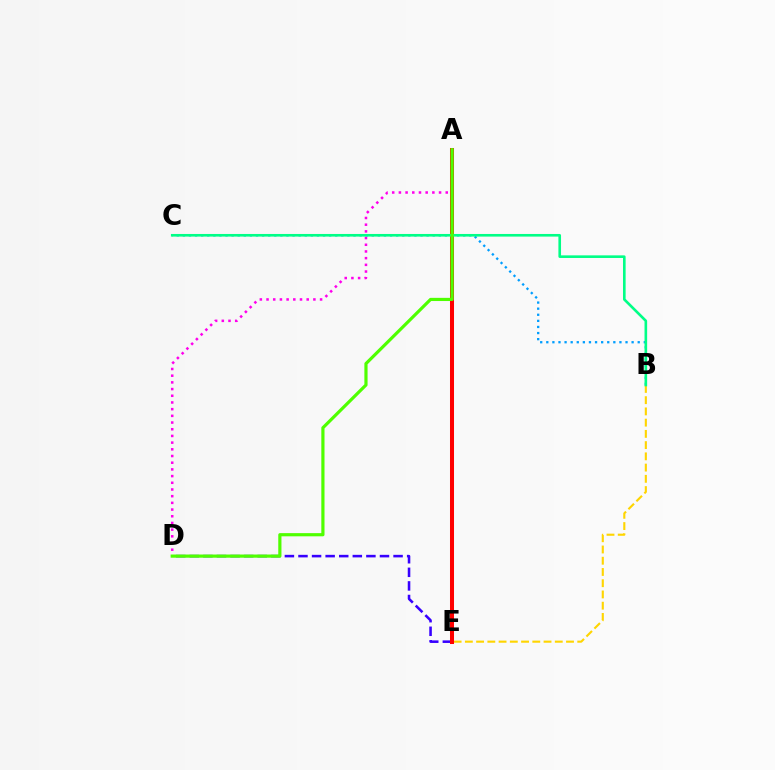{('B', 'E'): [{'color': '#ffd500', 'line_style': 'dashed', 'thickness': 1.53}], ('D', 'E'): [{'color': '#3700ff', 'line_style': 'dashed', 'thickness': 1.85}], ('A', 'D'): [{'color': '#ff00ed', 'line_style': 'dotted', 'thickness': 1.82}, {'color': '#4fff00', 'line_style': 'solid', 'thickness': 2.29}], ('B', 'C'): [{'color': '#009eff', 'line_style': 'dotted', 'thickness': 1.66}, {'color': '#00ff86', 'line_style': 'solid', 'thickness': 1.89}], ('A', 'E'): [{'color': '#ff0000', 'line_style': 'solid', 'thickness': 2.9}]}